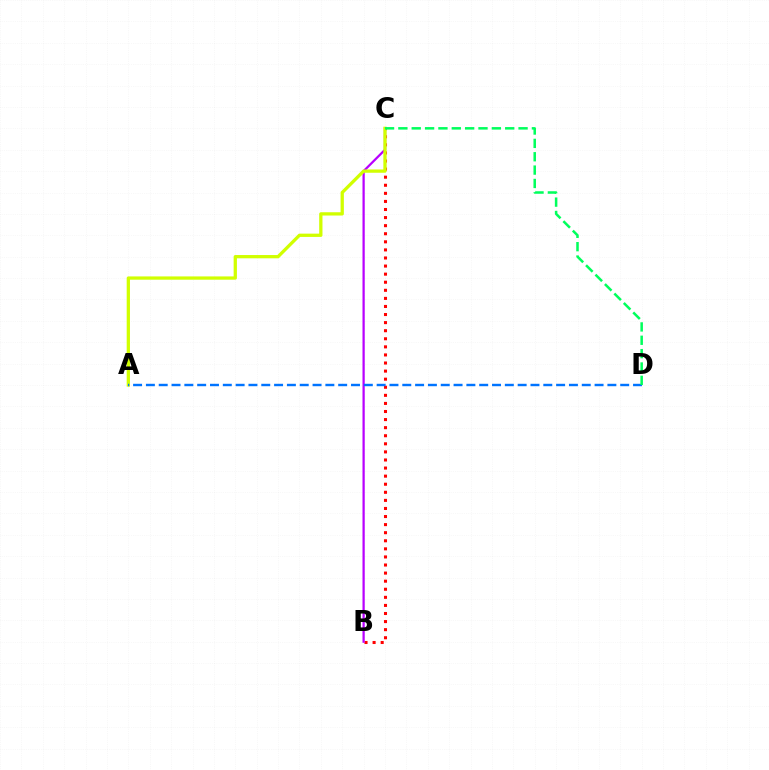{('B', 'C'): [{'color': '#ff0000', 'line_style': 'dotted', 'thickness': 2.2}, {'color': '#b900ff', 'line_style': 'solid', 'thickness': 1.62}], ('A', 'C'): [{'color': '#d1ff00', 'line_style': 'solid', 'thickness': 2.36}], ('A', 'D'): [{'color': '#0074ff', 'line_style': 'dashed', 'thickness': 1.74}], ('C', 'D'): [{'color': '#00ff5c', 'line_style': 'dashed', 'thickness': 1.81}]}